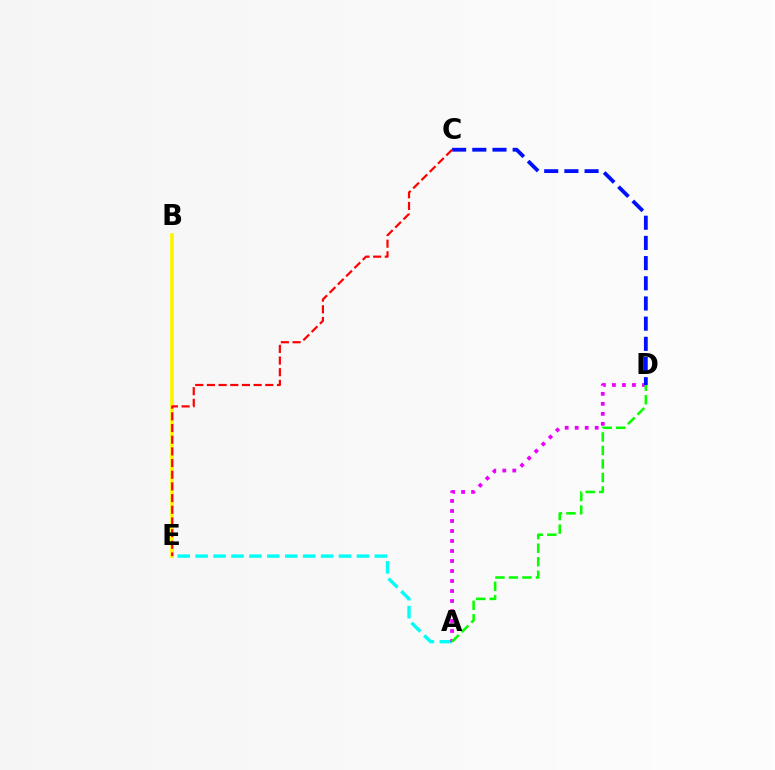{('A', 'E'): [{'color': '#00fff6', 'line_style': 'dashed', 'thickness': 2.43}], ('A', 'D'): [{'color': '#ee00ff', 'line_style': 'dotted', 'thickness': 2.72}, {'color': '#08ff00', 'line_style': 'dashed', 'thickness': 1.84}], ('C', 'D'): [{'color': '#0010ff', 'line_style': 'dashed', 'thickness': 2.74}], ('B', 'E'): [{'color': '#fcf500', 'line_style': 'solid', 'thickness': 2.66}], ('C', 'E'): [{'color': '#ff0000', 'line_style': 'dashed', 'thickness': 1.59}]}